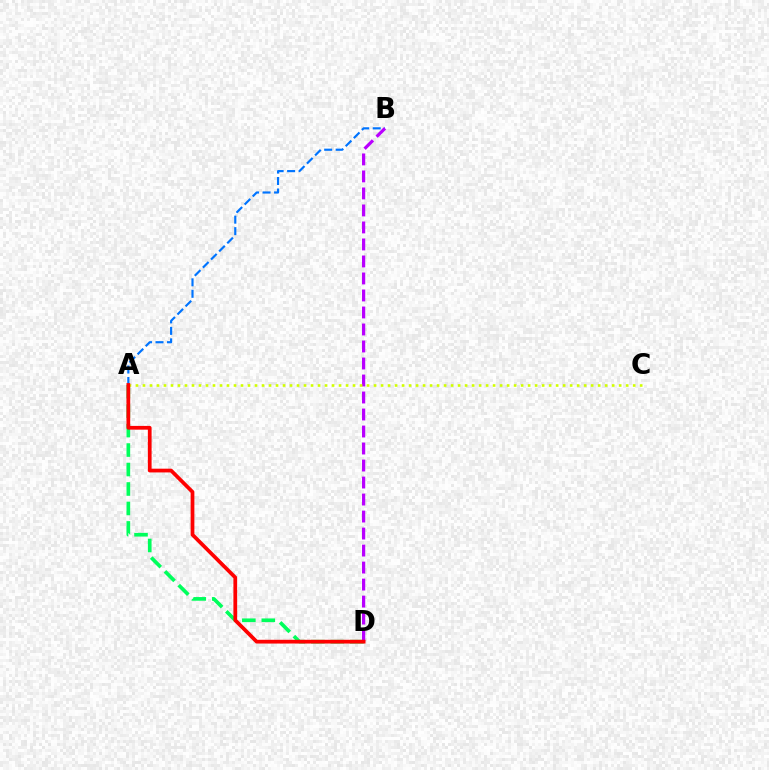{('A', 'B'): [{'color': '#0074ff', 'line_style': 'dashed', 'thickness': 1.56}], ('A', 'D'): [{'color': '#00ff5c', 'line_style': 'dashed', 'thickness': 2.65}, {'color': '#ff0000', 'line_style': 'solid', 'thickness': 2.7}], ('B', 'D'): [{'color': '#b900ff', 'line_style': 'dashed', 'thickness': 2.31}], ('A', 'C'): [{'color': '#d1ff00', 'line_style': 'dotted', 'thickness': 1.9}]}